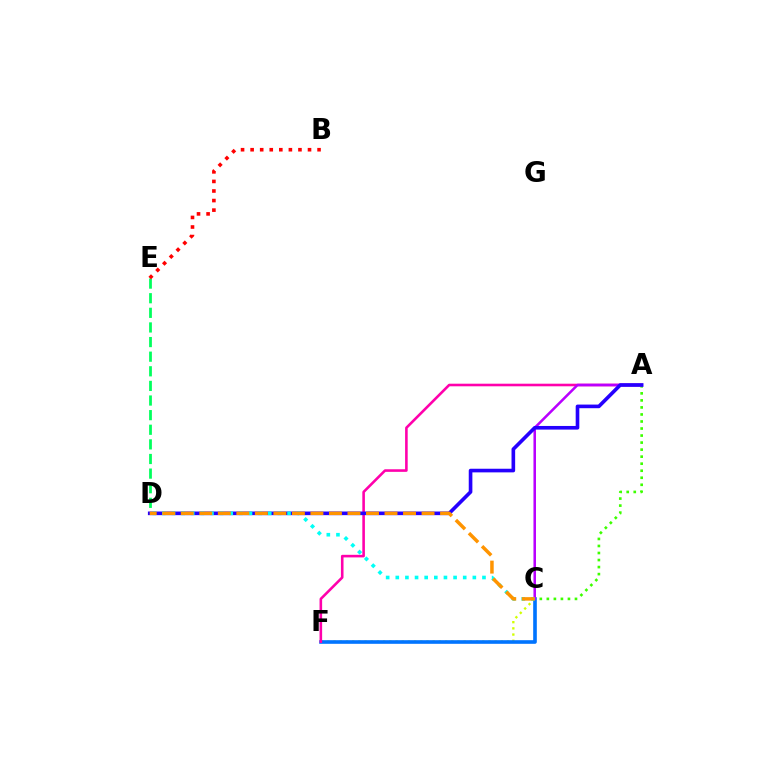{('C', 'F'): [{'color': '#d1ff00', 'line_style': 'dotted', 'thickness': 1.68}, {'color': '#0074ff', 'line_style': 'solid', 'thickness': 2.61}], ('A', 'F'): [{'color': '#ff00ac', 'line_style': 'solid', 'thickness': 1.87}], ('A', 'C'): [{'color': '#3dff00', 'line_style': 'dotted', 'thickness': 1.91}, {'color': '#b900ff', 'line_style': 'solid', 'thickness': 1.82}], ('D', 'E'): [{'color': '#00ff5c', 'line_style': 'dashed', 'thickness': 1.99}], ('B', 'E'): [{'color': '#ff0000', 'line_style': 'dotted', 'thickness': 2.6}], ('A', 'D'): [{'color': '#2500ff', 'line_style': 'solid', 'thickness': 2.61}], ('C', 'D'): [{'color': '#00fff6', 'line_style': 'dotted', 'thickness': 2.62}, {'color': '#ff9400', 'line_style': 'dashed', 'thickness': 2.52}]}